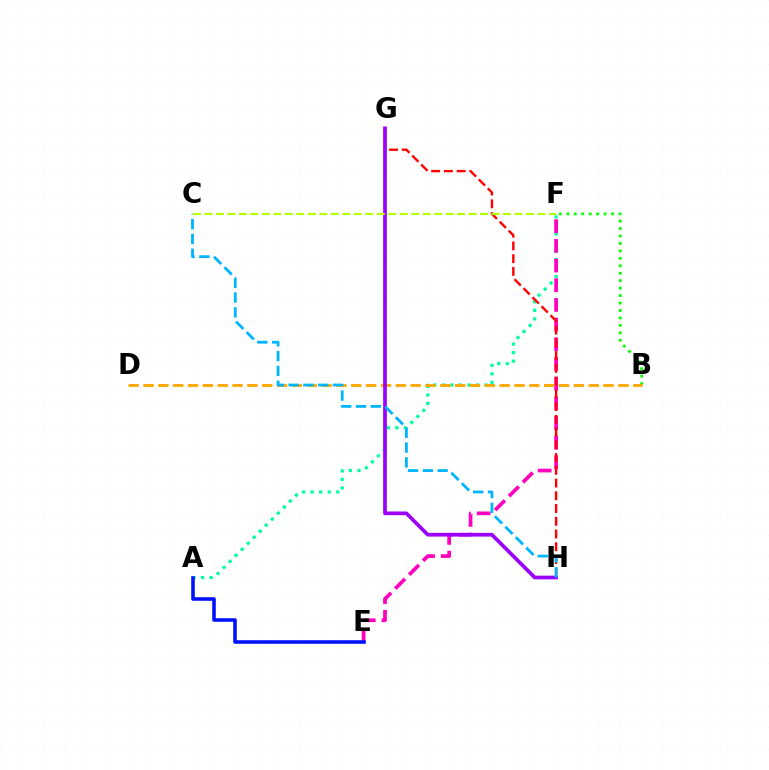{('B', 'F'): [{'color': '#08ff00', 'line_style': 'dotted', 'thickness': 2.02}], ('A', 'F'): [{'color': '#00ff9d', 'line_style': 'dotted', 'thickness': 2.32}], ('E', 'F'): [{'color': '#ff00bd', 'line_style': 'dashed', 'thickness': 2.67}], ('A', 'E'): [{'color': '#0010ff', 'line_style': 'solid', 'thickness': 2.57}], ('G', 'H'): [{'color': '#ff0000', 'line_style': 'dashed', 'thickness': 1.73}, {'color': '#9b00ff', 'line_style': 'solid', 'thickness': 2.66}], ('B', 'D'): [{'color': '#ffa500', 'line_style': 'dashed', 'thickness': 2.02}], ('C', 'H'): [{'color': '#00b5ff', 'line_style': 'dashed', 'thickness': 2.01}], ('C', 'F'): [{'color': '#b3ff00', 'line_style': 'dashed', 'thickness': 1.56}]}